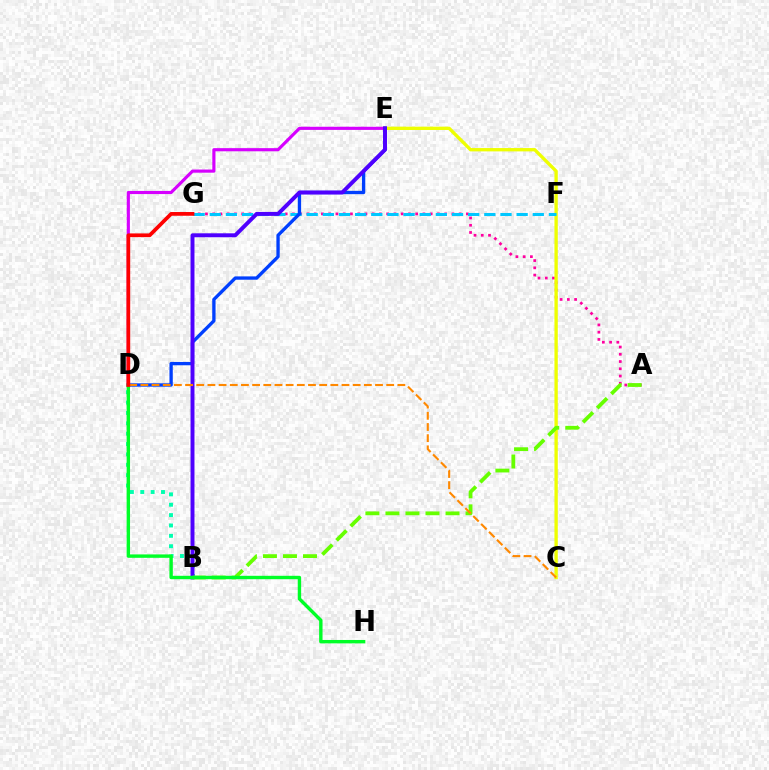{('B', 'D'): [{'color': '#00ffaf', 'line_style': 'dotted', 'thickness': 2.82}], ('A', 'G'): [{'color': '#ff00a0', 'line_style': 'dotted', 'thickness': 1.97}], ('C', 'E'): [{'color': '#eeff00', 'line_style': 'solid', 'thickness': 2.4}], ('D', 'E'): [{'color': '#d600ff', 'line_style': 'solid', 'thickness': 2.26}, {'color': '#003fff', 'line_style': 'solid', 'thickness': 2.39}], ('F', 'G'): [{'color': '#00c7ff', 'line_style': 'dashed', 'thickness': 2.19}], ('B', 'E'): [{'color': '#4f00ff', 'line_style': 'solid', 'thickness': 2.84}], ('A', 'B'): [{'color': '#66ff00', 'line_style': 'dashed', 'thickness': 2.72}], ('D', 'H'): [{'color': '#00ff27', 'line_style': 'solid', 'thickness': 2.45}], ('C', 'D'): [{'color': '#ff8800', 'line_style': 'dashed', 'thickness': 1.52}], ('D', 'G'): [{'color': '#ff0000', 'line_style': 'solid', 'thickness': 2.69}]}